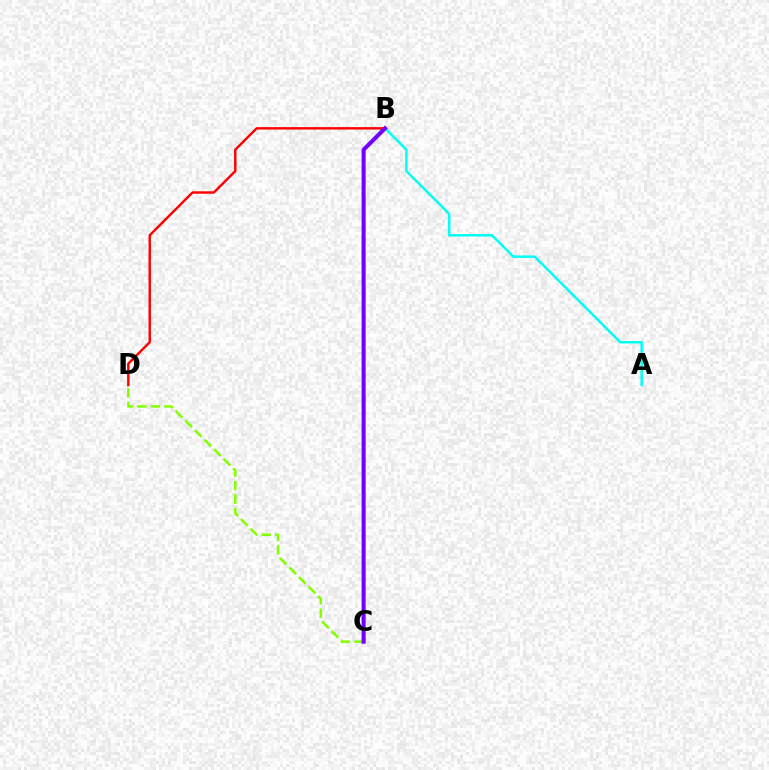{('B', 'D'): [{'color': '#ff0000', 'line_style': 'solid', 'thickness': 1.74}], ('A', 'B'): [{'color': '#00fff6', 'line_style': 'solid', 'thickness': 1.78}], ('C', 'D'): [{'color': '#84ff00', 'line_style': 'dashed', 'thickness': 1.83}], ('B', 'C'): [{'color': '#7200ff', 'line_style': 'solid', 'thickness': 2.92}]}